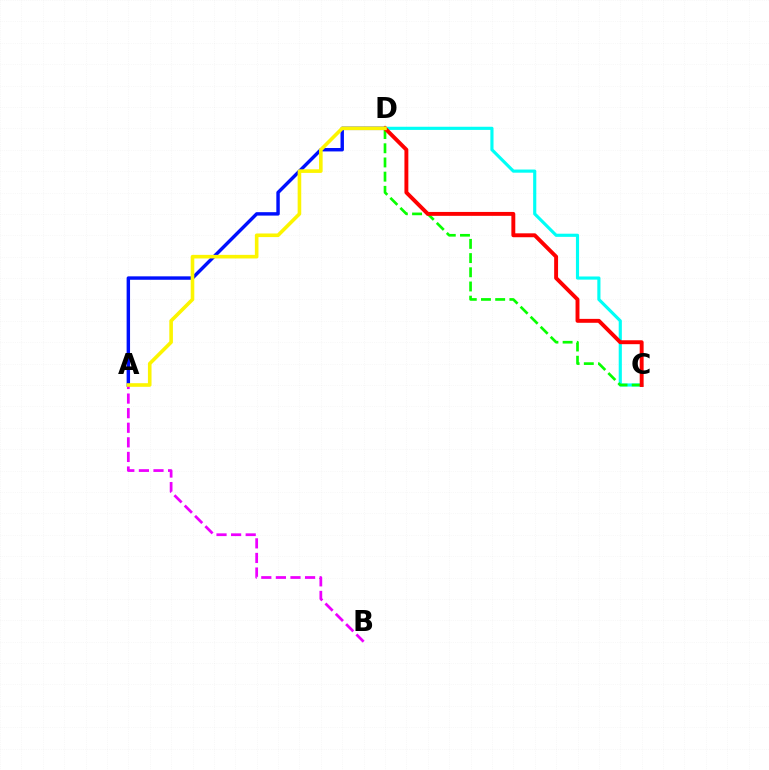{('A', 'D'): [{'color': '#0010ff', 'line_style': 'solid', 'thickness': 2.47}, {'color': '#fcf500', 'line_style': 'solid', 'thickness': 2.59}], ('A', 'B'): [{'color': '#ee00ff', 'line_style': 'dashed', 'thickness': 1.98}], ('C', 'D'): [{'color': '#00fff6', 'line_style': 'solid', 'thickness': 2.27}, {'color': '#08ff00', 'line_style': 'dashed', 'thickness': 1.93}, {'color': '#ff0000', 'line_style': 'solid', 'thickness': 2.82}]}